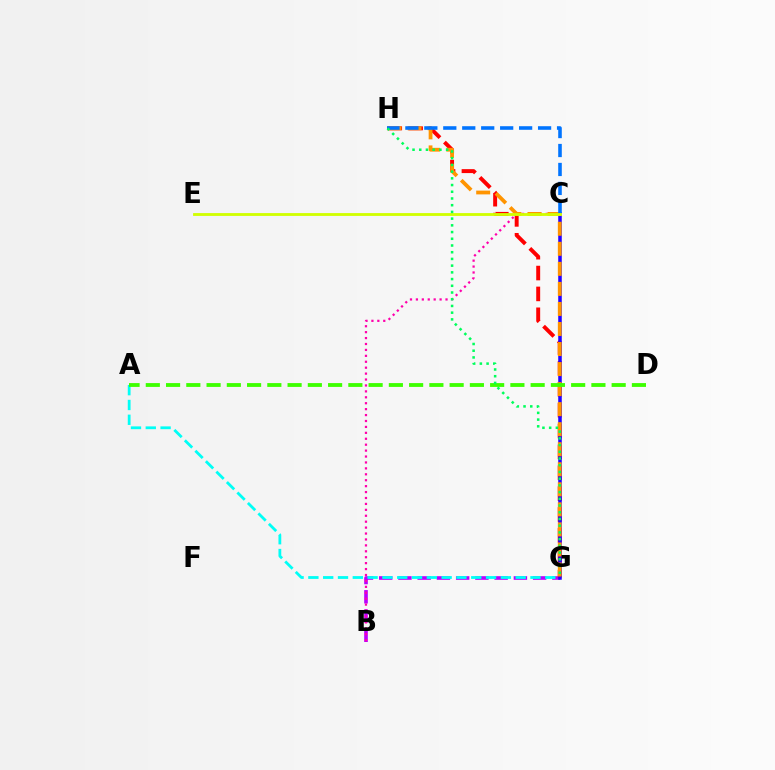{('B', 'G'): [{'color': '#b900ff', 'line_style': 'dashed', 'thickness': 2.61}], ('G', 'H'): [{'color': '#ff0000', 'line_style': 'dashed', 'thickness': 2.83}, {'color': '#ff9400', 'line_style': 'dashed', 'thickness': 2.72}, {'color': '#00ff5c', 'line_style': 'dotted', 'thickness': 1.82}], ('B', 'C'): [{'color': '#ff00ac', 'line_style': 'dotted', 'thickness': 1.61}], ('C', 'G'): [{'color': '#2500ff', 'line_style': 'solid', 'thickness': 2.54}], ('A', 'G'): [{'color': '#00fff6', 'line_style': 'dashed', 'thickness': 2.01}], ('A', 'D'): [{'color': '#3dff00', 'line_style': 'dashed', 'thickness': 2.75}], ('C', 'H'): [{'color': '#0074ff', 'line_style': 'dashed', 'thickness': 2.58}], ('C', 'E'): [{'color': '#d1ff00', 'line_style': 'solid', 'thickness': 2.04}]}